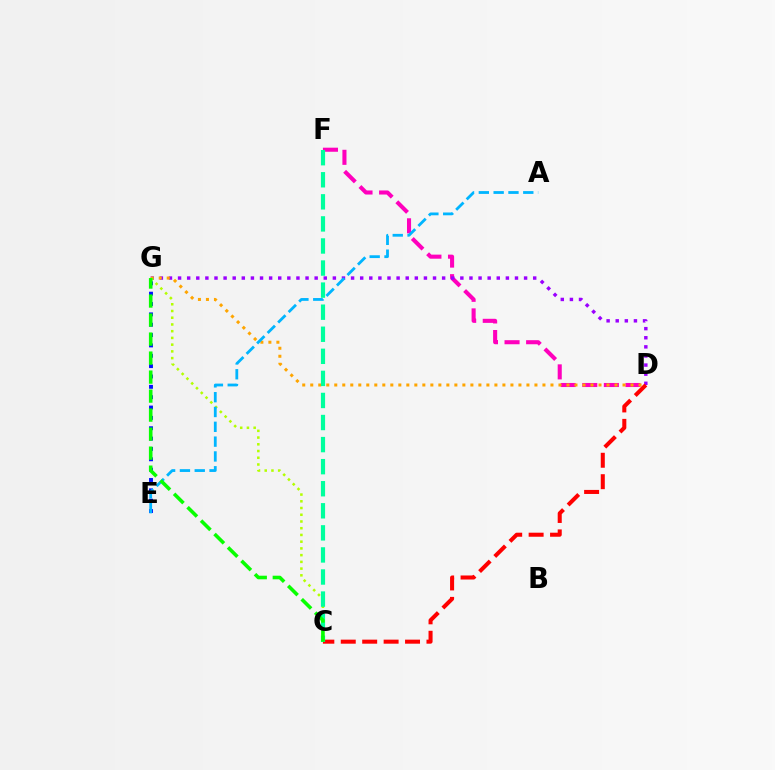{('D', 'F'): [{'color': '#ff00bd', 'line_style': 'dashed', 'thickness': 2.93}], ('D', 'G'): [{'color': '#9b00ff', 'line_style': 'dotted', 'thickness': 2.47}, {'color': '#ffa500', 'line_style': 'dotted', 'thickness': 2.18}], ('C', 'G'): [{'color': '#b3ff00', 'line_style': 'dotted', 'thickness': 1.83}, {'color': '#08ff00', 'line_style': 'dashed', 'thickness': 2.58}], ('C', 'D'): [{'color': '#ff0000', 'line_style': 'dashed', 'thickness': 2.91}], ('C', 'F'): [{'color': '#00ff9d', 'line_style': 'dashed', 'thickness': 3.0}], ('E', 'G'): [{'color': '#0010ff', 'line_style': 'dotted', 'thickness': 2.81}], ('A', 'E'): [{'color': '#00b5ff', 'line_style': 'dashed', 'thickness': 2.01}]}